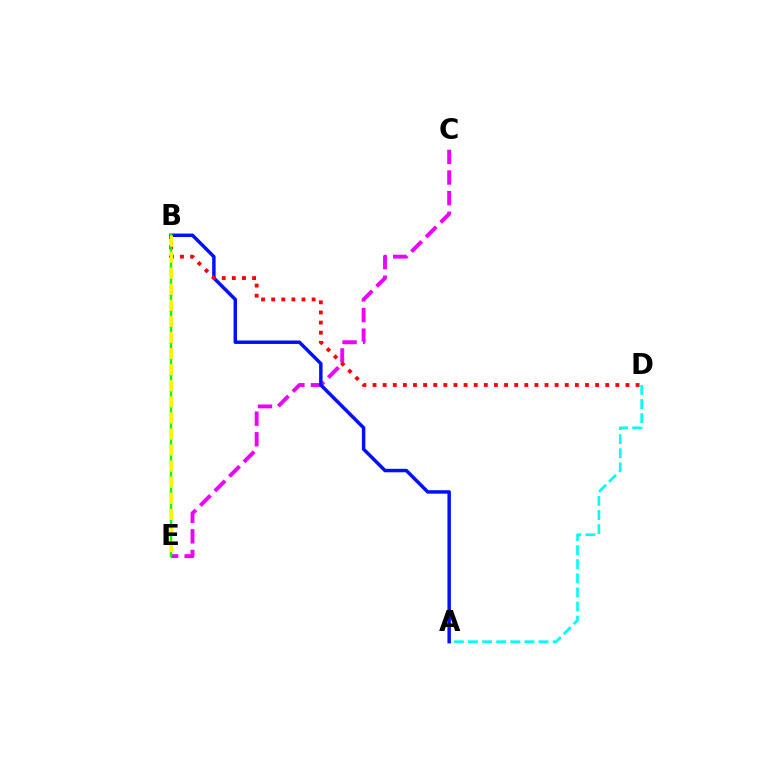{('C', 'E'): [{'color': '#ee00ff', 'line_style': 'dashed', 'thickness': 2.8}], ('A', 'D'): [{'color': '#00fff6', 'line_style': 'dashed', 'thickness': 1.92}], ('A', 'B'): [{'color': '#0010ff', 'line_style': 'solid', 'thickness': 2.5}], ('B', 'D'): [{'color': '#ff0000', 'line_style': 'dotted', 'thickness': 2.75}], ('B', 'E'): [{'color': '#08ff00', 'line_style': 'solid', 'thickness': 1.77}, {'color': '#fcf500', 'line_style': 'dashed', 'thickness': 2.18}]}